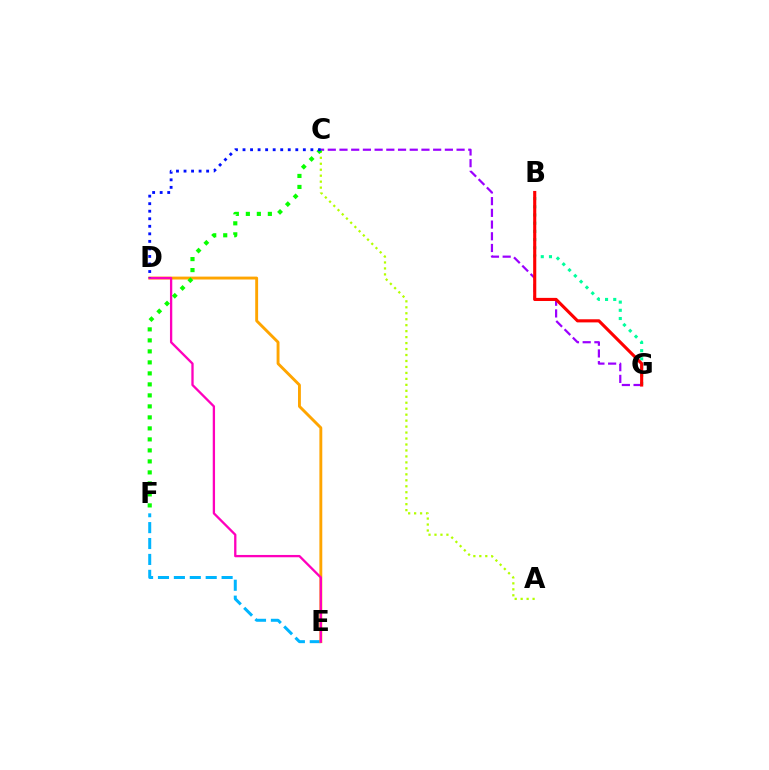{('B', 'G'): [{'color': '#00ff9d', 'line_style': 'dotted', 'thickness': 2.23}, {'color': '#ff0000', 'line_style': 'solid', 'thickness': 2.25}], ('A', 'C'): [{'color': '#b3ff00', 'line_style': 'dotted', 'thickness': 1.62}], ('C', 'G'): [{'color': '#9b00ff', 'line_style': 'dashed', 'thickness': 1.59}], ('E', 'F'): [{'color': '#00b5ff', 'line_style': 'dashed', 'thickness': 2.16}], ('D', 'E'): [{'color': '#ffa500', 'line_style': 'solid', 'thickness': 2.08}, {'color': '#ff00bd', 'line_style': 'solid', 'thickness': 1.66}], ('C', 'F'): [{'color': '#08ff00', 'line_style': 'dotted', 'thickness': 2.99}], ('C', 'D'): [{'color': '#0010ff', 'line_style': 'dotted', 'thickness': 2.05}]}